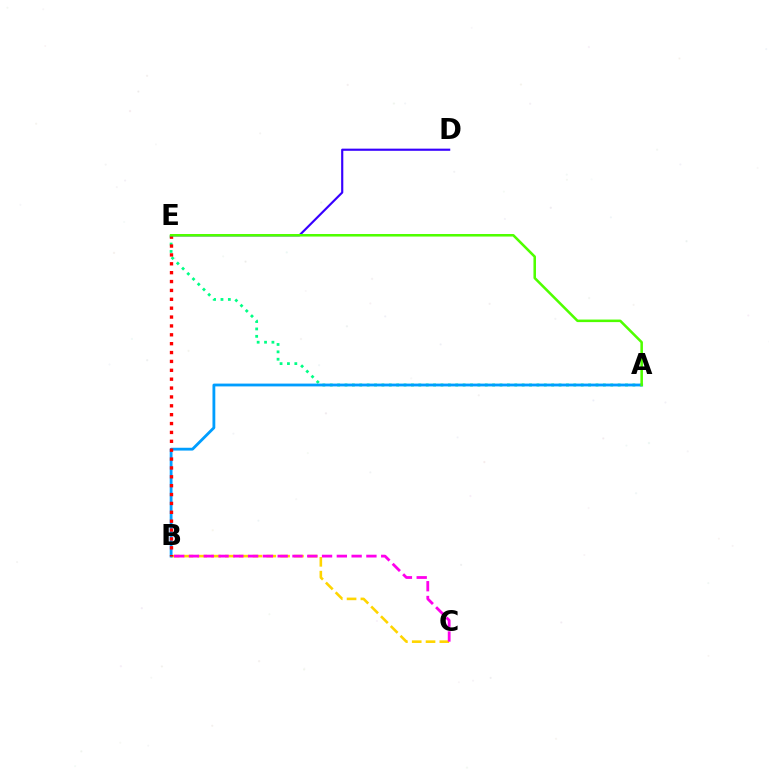{('B', 'C'): [{'color': '#ffd500', 'line_style': 'dashed', 'thickness': 1.88}, {'color': '#ff00ed', 'line_style': 'dashed', 'thickness': 2.01}], ('A', 'E'): [{'color': '#00ff86', 'line_style': 'dotted', 'thickness': 2.01}, {'color': '#4fff00', 'line_style': 'solid', 'thickness': 1.83}], ('A', 'B'): [{'color': '#009eff', 'line_style': 'solid', 'thickness': 2.03}], ('B', 'E'): [{'color': '#ff0000', 'line_style': 'dotted', 'thickness': 2.41}], ('D', 'E'): [{'color': '#3700ff', 'line_style': 'solid', 'thickness': 1.55}]}